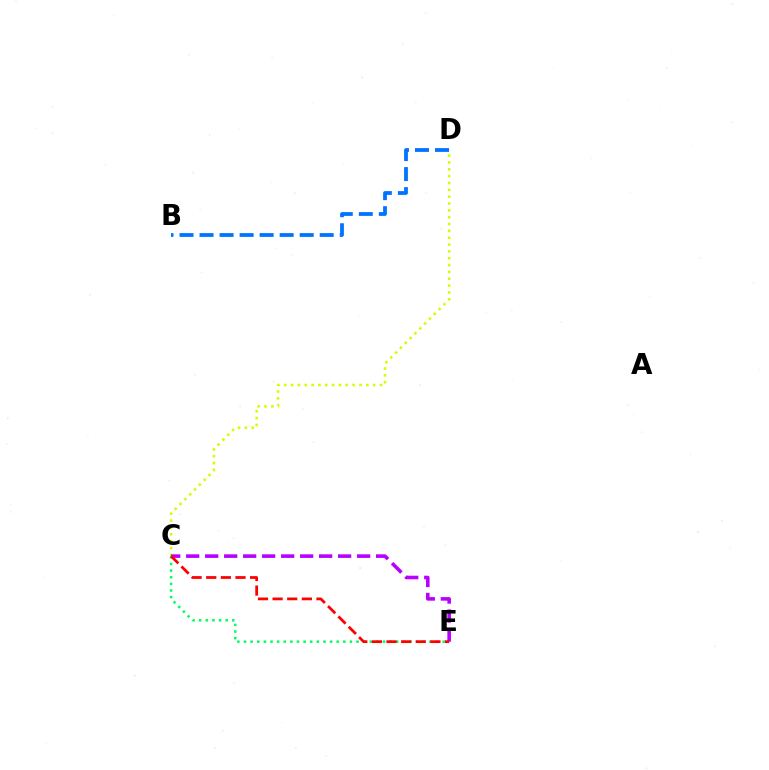{('C', 'D'): [{'color': '#d1ff00', 'line_style': 'dotted', 'thickness': 1.86}], ('C', 'E'): [{'color': '#b900ff', 'line_style': 'dashed', 'thickness': 2.58}, {'color': '#00ff5c', 'line_style': 'dotted', 'thickness': 1.8}, {'color': '#ff0000', 'line_style': 'dashed', 'thickness': 1.99}], ('B', 'D'): [{'color': '#0074ff', 'line_style': 'dashed', 'thickness': 2.72}]}